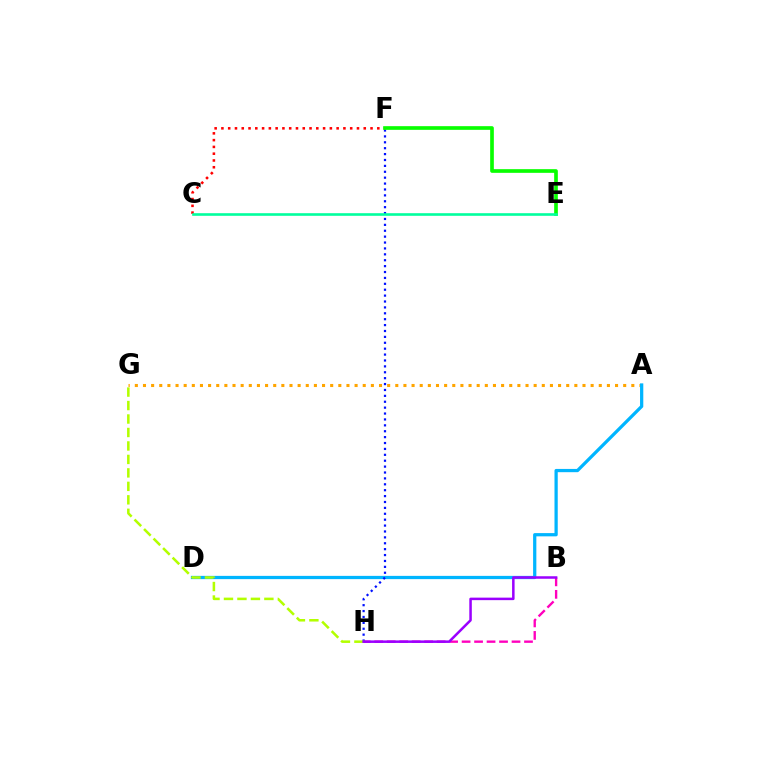{('C', 'F'): [{'color': '#ff0000', 'line_style': 'dotted', 'thickness': 1.84}], ('A', 'G'): [{'color': '#ffa500', 'line_style': 'dotted', 'thickness': 2.21}], ('A', 'D'): [{'color': '#00b5ff', 'line_style': 'solid', 'thickness': 2.34}], ('F', 'H'): [{'color': '#0010ff', 'line_style': 'dotted', 'thickness': 1.6}], ('E', 'F'): [{'color': '#08ff00', 'line_style': 'solid', 'thickness': 2.65}], ('B', 'H'): [{'color': '#ff00bd', 'line_style': 'dashed', 'thickness': 1.7}, {'color': '#9b00ff', 'line_style': 'solid', 'thickness': 1.81}], ('G', 'H'): [{'color': '#b3ff00', 'line_style': 'dashed', 'thickness': 1.83}], ('C', 'E'): [{'color': '#00ff9d', 'line_style': 'solid', 'thickness': 1.88}]}